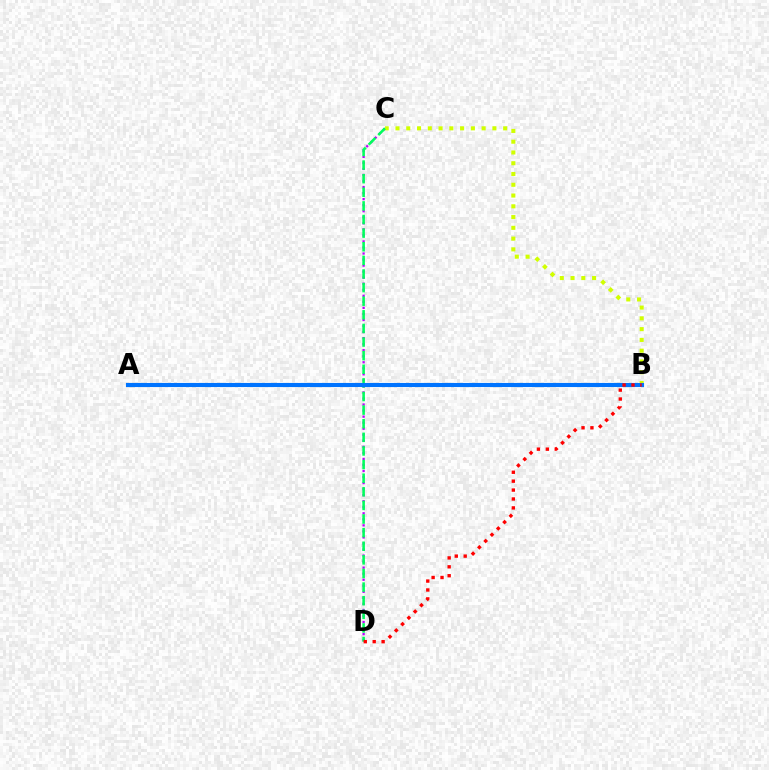{('C', 'D'): [{'color': '#b900ff', 'line_style': 'dotted', 'thickness': 1.64}, {'color': '#00ff5c', 'line_style': 'dashed', 'thickness': 1.85}], ('B', 'C'): [{'color': '#d1ff00', 'line_style': 'dotted', 'thickness': 2.93}], ('A', 'B'): [{'color': '#0074ff', 'line_style': 'solid', 'thickness': 2.95}], ('B', 'D'): [{'color': '#ff0000', 'line_style': 'dotted', 'thickness': 2.42}]}